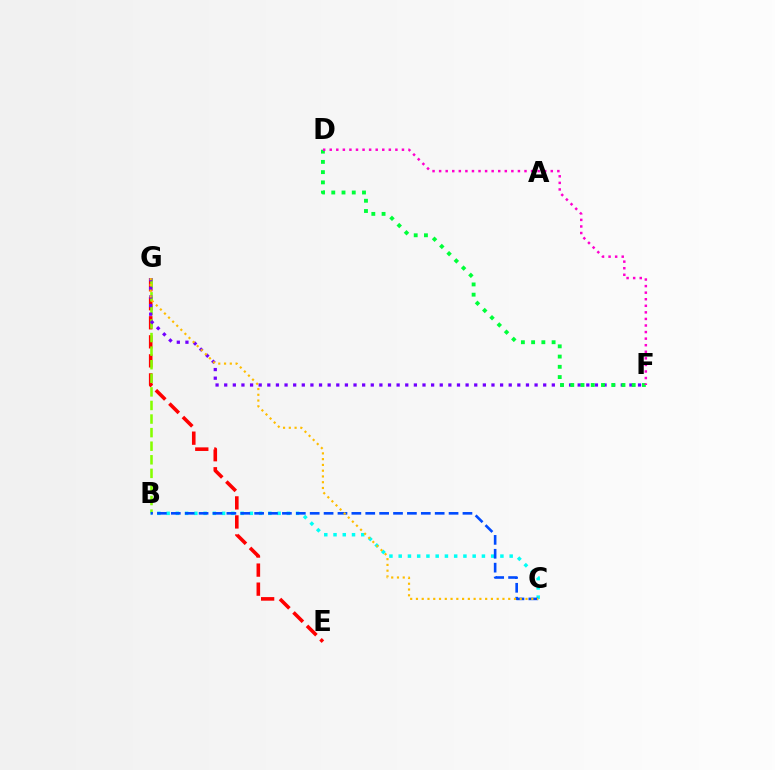{('E', 'G'): [{'color': '#ff0000', 'line_style': 'dashed', 'thickness': 2.59}], ('B', 'G'): [{'color': '#84ff00', 'line_style': 'dashed', 'thickness': 1.84}], ('F', 'G'): [{'color': '#7200ff', 'line_style': 'dotted', 'thickness': 2.34}], ('D', 'F'): [{'color': '#00ff39', 'line_style': 'dotted', 'thickness': 2.78}, {'color': '#ff00cf', 'line_style': 'dotted', 'thickness': 1.78}], ('B', 'C'): [{'color': '#00fff6', 'line_style': 'dotted', 'thickness': 2.51}, {'color': '#004bff', 'line_style': 'dashed', 'thickness': 1.89}], ('C', 'G'): [{'color': '#ffbd00', 'line_style': 'dotted', 'thickness': 1.57}]}